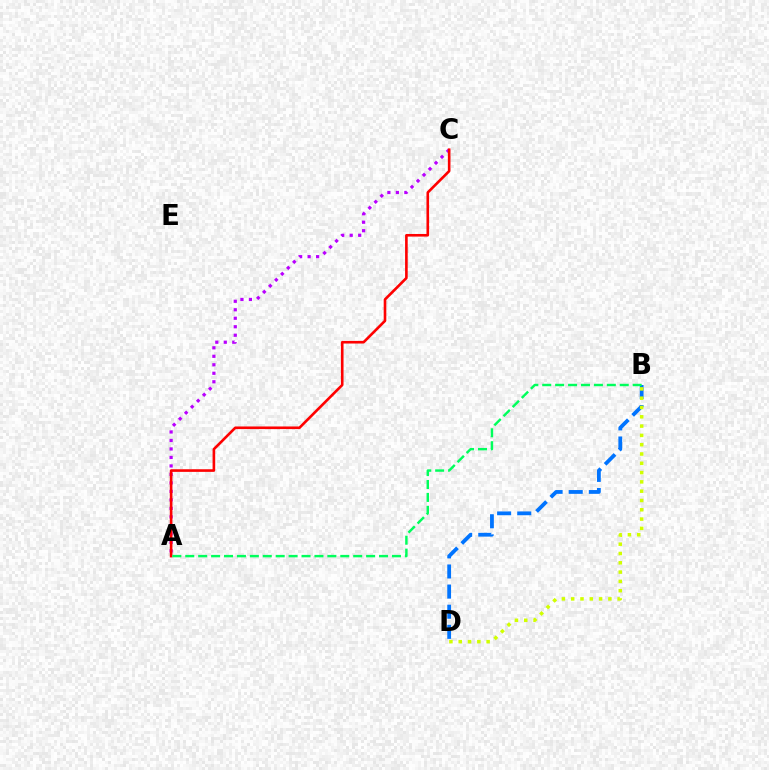{('A', 'C'): [{'color': '#b900ff', 'line_style': 'dotted', 'thickness': 2.31}, {'color': '#ff0000', 'line_style': 'solid', 'thickness': 1.89}], ('B', 'D'): [{'color': '#0074ff', 'line_style': 'dashed', 'thickness': 2.73}, {'color': '#d1ff00', 'line_style': 'dotted', 'thickness': 2.53}], ('A', 'B'): [{'color': '#00ff5c', 'line_style': 'dashed', 'thickness': 1.75}]}